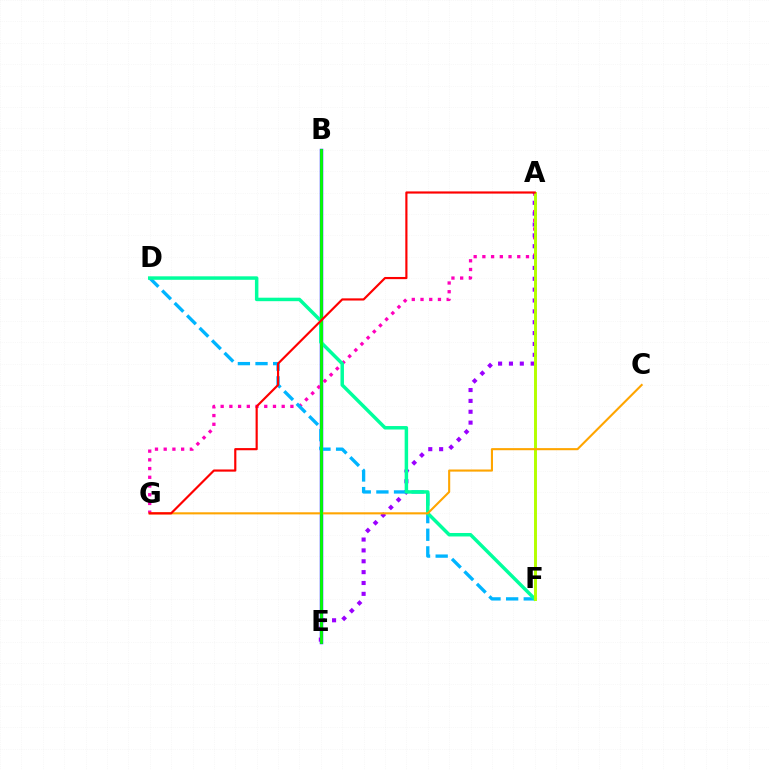{('B', 'E'): [{'color': '#0010ff', 'line_style': 'solid', 'thickness': 2.45}, {'color': '#08ff00', 'line_style': 'solid', 'thickness': 2.01}], ('A', 'G'): [{'color': '#ff00bd', 'line_style': 'dotted', 'thickness': 2.37}, {'color': '#ff0000', 'line_style': 'solid', 'thickness': 1.56}], ('A', 'E'): [{'color': '#9b00ff', 'line_style': 'dotted', 'thickness': 2.95}], ('D', 'F'): [{'color': '#00b5ff', 'line_style': 'dashed', 'thickness': 2.4}, {'color': '#00ff9d', 'line_style': 'solid', 'thickness': 2.5}], ('A', 'F'): [{'color': '#b3ff00', 'line_style': 'solid', 'thickness': 2.12}], ('C', 'G'): [{'color': '#ffa500', 'line_style': 'solid', 'thickness': 1.52}]}